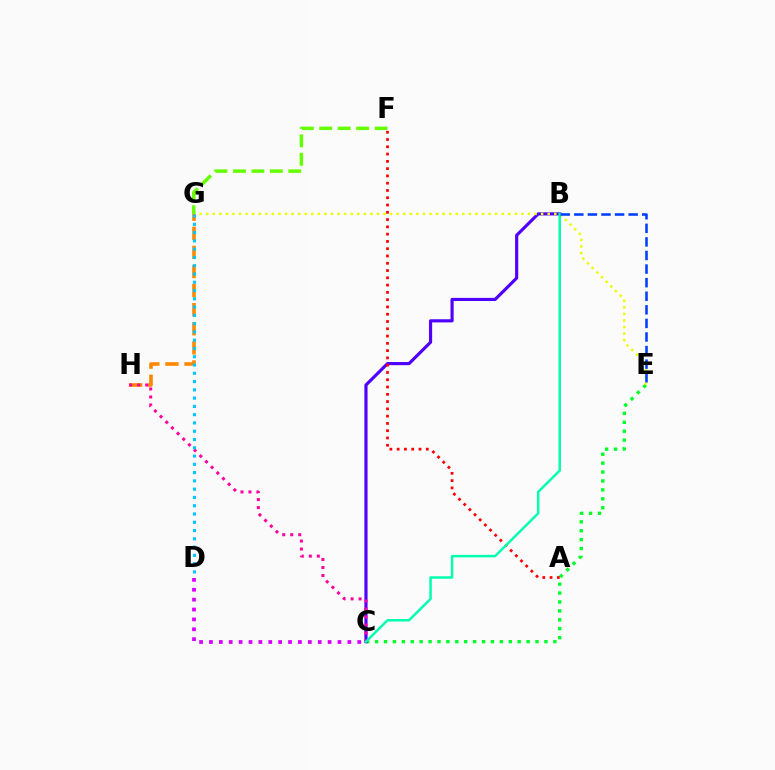{('C', 'E'): [{'color': '#00ff27', 'line_style': 'dotted', 'thickness': 2.42}], ('B', 'C'): [{'color': '#4f00ff', 'line_style': 'solid', 'thickness': 2.27}, {'color': '#00ffaf', 'line_style': 'solid', 'thickness': 1.78}], ('E', 'G'): [{'color': '#eeff00', 'line_style': 'dotted', 'thickness': 1.78}], ('A', 'F'): [{'color': '#ff0000', 'line_style': 'dotted', 'thickness': 1.98}], ('G', 'H'): [{'color': '#ff8800', 'line_style': 'dashed', 'thickness': 2.59}], ('C', 'H'): [{'color': '#ff00a0', 'line_style': 'dotted', 'thickness': 2.17}], ('F', 'G'): [{'color': '#66ff00', 'line_style': 'dashed', 'thickness': 2.5}], ('D', 'G'): [{'color': '#00c7ff', 'line_style': 'dotted', 'thickness': 2.25}], ('C', 'D'): [{'color': '#d600ff', 'line_style': 'dotted', 'thickness': 2.69}], ('B', 'E'): [{'color': '#003fff', 'line_style': 'dashed', 'thickness': 1.85}]}